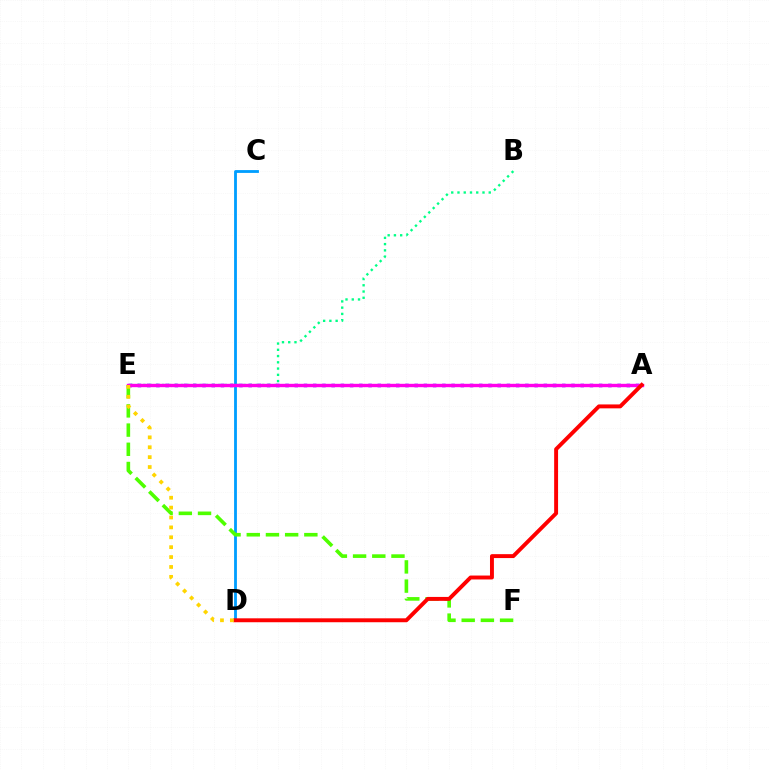{('B', 'E'): [{'color': '#00ff86', 'line_style': 'dotted', 'thickness': 1.7}], ('C', 'D'): [{'color': '#009eff', 'line_style': 'solid', 'thickness': 2.03}], ('E', 'F'): [{'color': '#4fff00', 'line_style': 'dashed', 'thickness': 2.61}], ('A', 'E'): [{'color': '#3700ff', 'line_style': 'dotted', 'thickness': 2.51}, {'color': '#ff00ed', 'line_style': 'solid', 'thickness': 2.43}], ('A', 'D'): [{'color': '#ff0000', 'line_style': 'solid', 'thickness': 2.82}], ('D', 'E'): [{'color': '#ffd500', 'line_style': 'dotted', 'thickness': 2.69}]}